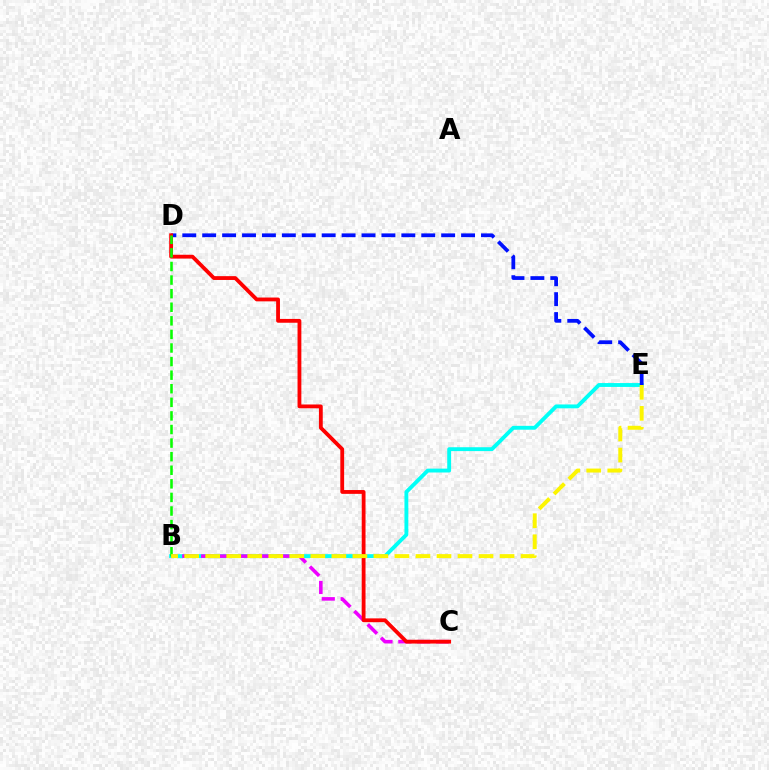{('B', 'E'): [{'color': '#00fff6', 'line_style': 'solid', 'thickness': 2.79}, {'color': '#fcf500', 'line_style': 'dashed', 'thickness': 2.86}], ('D', 'E'): [{'color': '#0010ff', 'line_style': 'dashed', 'thickness': 2.71}], ('B', 'C'): [{'color': '#ee00ff', 'line_style': 'dashed', 'thickness': 2.56}], ('C', 'D'): [{'color': '#ff0000', 'line_style': 'solid', 'thickness': 2.75}], ('B', 'D'): [{'color': '#08ff00', 'line_style': 'dashed', 'thickness': 1.85}]}